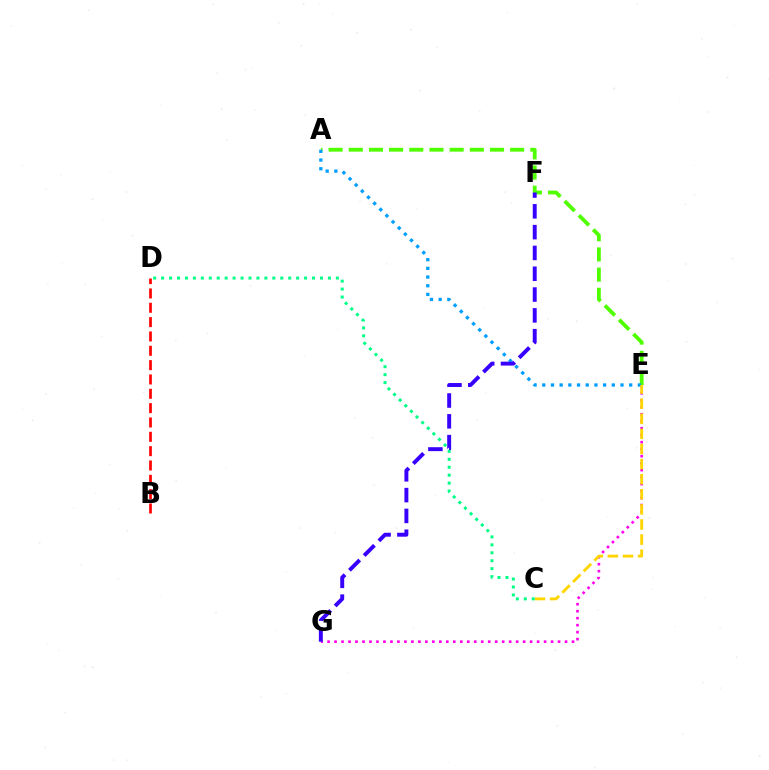{('E', 'G'): [{'color': '#ff00ed', 'line_style': 'dotted', 'thickness': 1.9}], ('A', 'E'): [{'color': '#4fff00', 'line_style': 'dashed', 'thickness': 2.74}, {'color': '#009eff', 'line_style': 'dotted', 'thickness': 2.36}], ('C', 'E'): [{'color': '#ffd500', 'line_style': 'dashed', 'thickness': 2.05}], ('F', 'G'): [{'color': '#3700ff', 'line_style': 'dashed', 'thickness': 2.83}], ('C', 'D'): [{'color': '#00ff86', 'line_style': 'dotted', 'thickness': 2.16}], ('B', 'D'): [{'color': '#ff0000', 'line_style': 'dashed', 'thickness': 1.95}]}